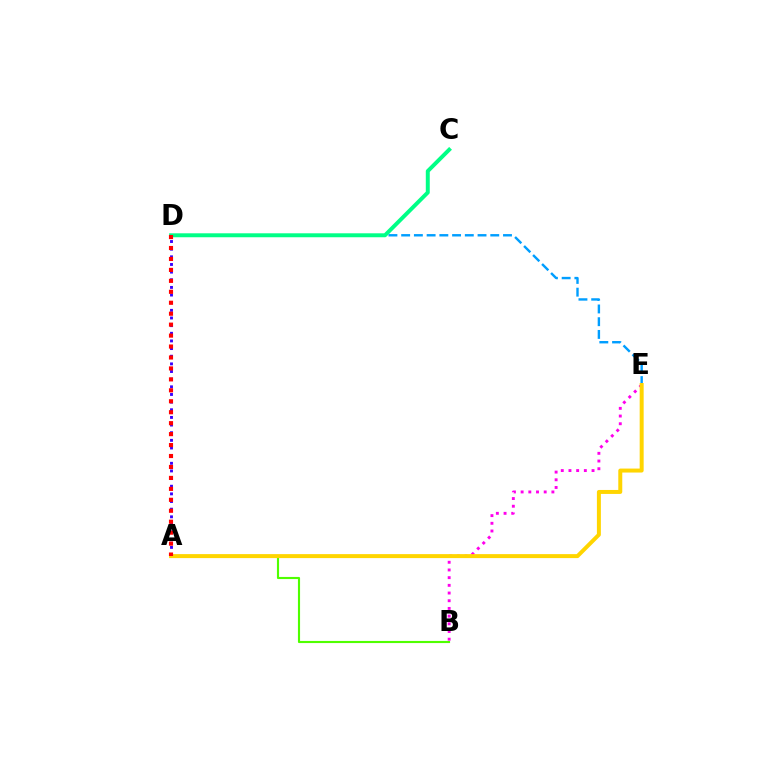{('A', 'D'): [{'color': '#3700ff', 'line_style': 'dotted', 'thickness': 2.08}, {'color': '#ff0000', 'line_style': 'dotted', 'thickness': 2.97}], ('D', 'E'): [{'color': '#009eff', 'line_style': 'dashed', 'thickness': 1.73}], ('C', 'D'): [{'color': '#00ff86', 'line_style': 'solid', 'thickness': 2.84}], ('A', 'B'): [{'color': '#4fff00', 'line_style': 'solid', 'thickness': 1.54}], ('B', 'E'): [{'color': '#ff00ed', 'line_style': 'dotted', 'thickness': 2.09}], ('A', 'E'): [{'color': '#ffd500', 'line_style': 'solid', 'thickness': 2.86}]}